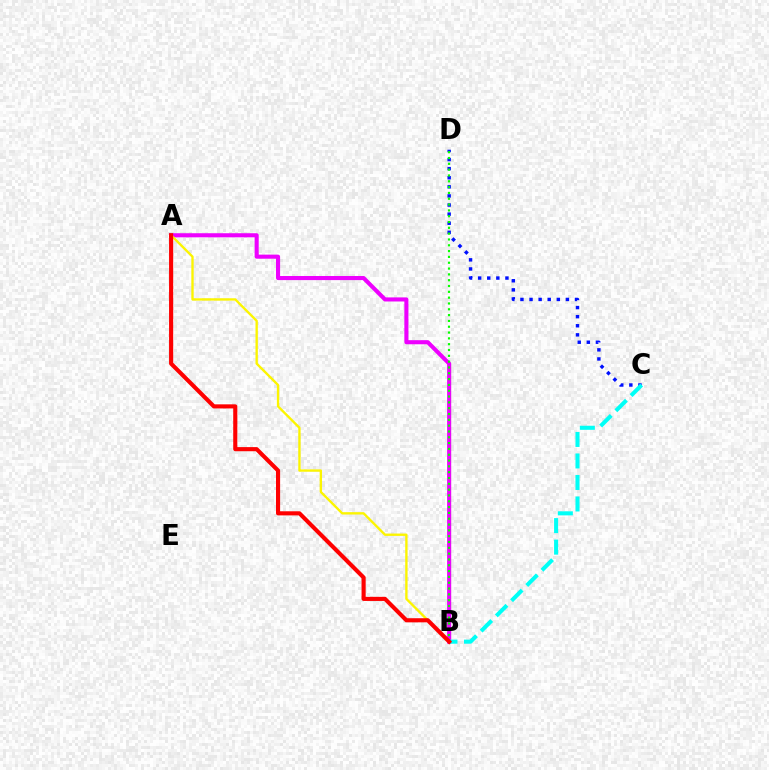{('A', 'B'): [{'color': '#ee00ff', 'line_style': 'solid', 'thickness': 2.94}, {'color': '#fcf500', 'line_style': 'solid', 'thickness': 1.7}, {'color': '#ff0000', 'line_style': 'solid', 'thickness': 2.96}], ('C', 'D'): [{'color': '#0010ff', 'line_style': 'dotted', 'thickness': 2.47}], ('B', 'C'): [{'color': '#00fff6', 'line_style': 'dashed', 'thickness': 2.92}], ('B', 'D'): [{'color': '#08ff00', 'line_style': 'dotted', 'thickness': 1.58}]}